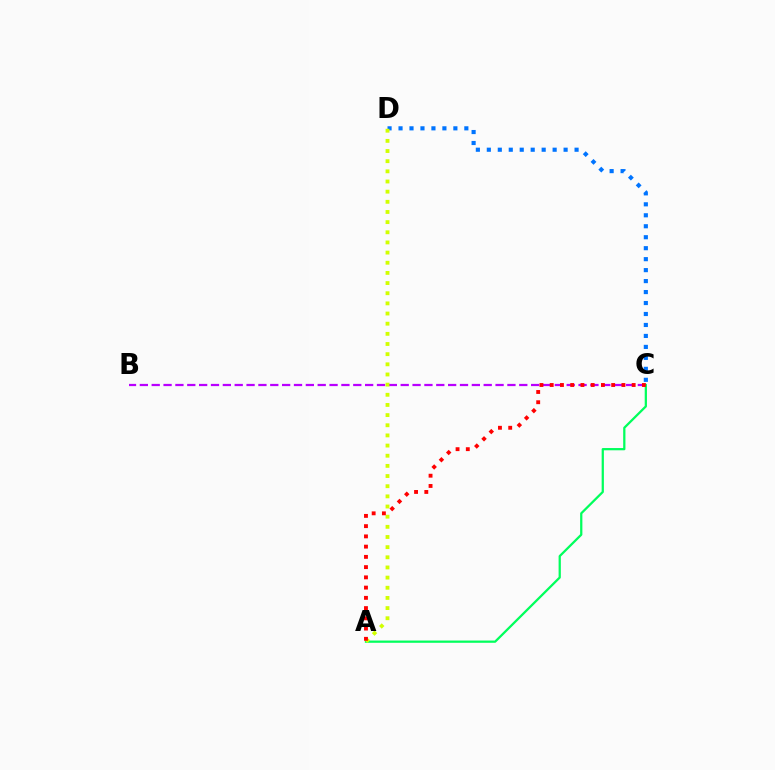{('C', 'D'): [{'color': '#0074ff', 'line_style': 'dotted', 'thickness': 2.98}], ('B', 'C'): [{'color': '#b900ff', 'line_style': 'dashed', 'thickness': 1.61}], ('A', 'C'): [{'color': '#00ff5c', 'line_style': 'solid', 'thickness': 1.62}, {'color': '#ff0000', 'line_style': 'dotted', 'thickness': 2.78}], ('A', 'D'): [{'color': '#d1ff00', 'line_style': 'dotted', 'thickness': 2.76}]}